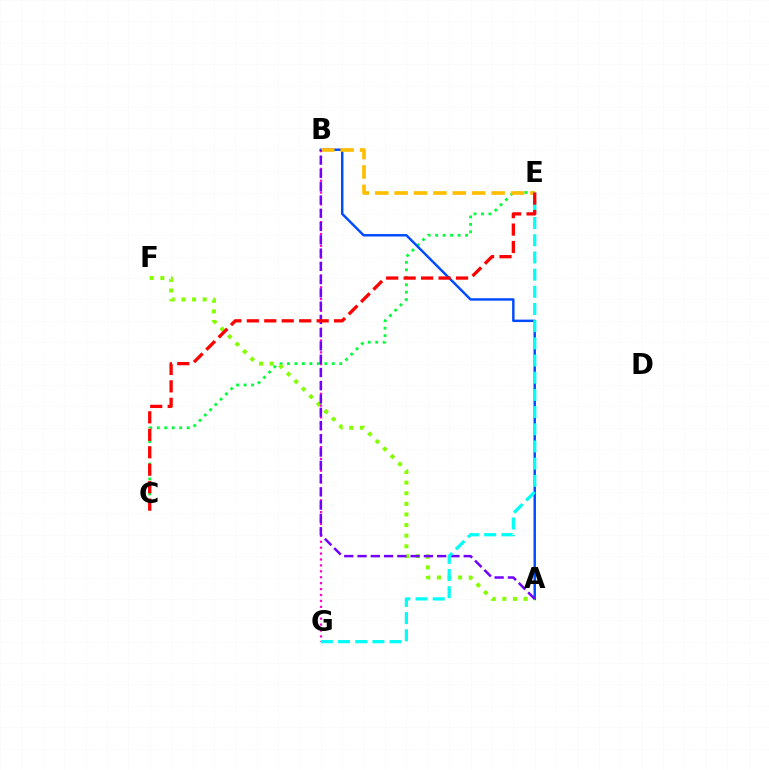{('C', 'E'): [{'color': '#00ff39', 'line_style': 'dotted', 'thickness': 2.03}, {'color': '#ff0000', 'line_style': 'dashed', 'thickness': 2.37}], ('A', 'B'): [{'color': '#004bff', 'line_style': 'solid', 'thickness': 1.76}, {'color': '#7200ff', 'line_style': 'dashed', 'thickness': 1.8}], ('A', 'F'): [{'color': '#84ff00', 'line_style': 'dotted', 'thickness': 2.88}], ('B', 'G'): [{'color': '#ff00cf', 'line_style': 'dotted', 'thickness': 1.61}], ('B', 'E'): [{'color': '#ffbd00', 'line_style': 'dashed', 'thickness': 2.63}], ('E', 'G'): [{'color': '#00fff6', 'line_style': 'dashed', 'thickness': 2.33}]}